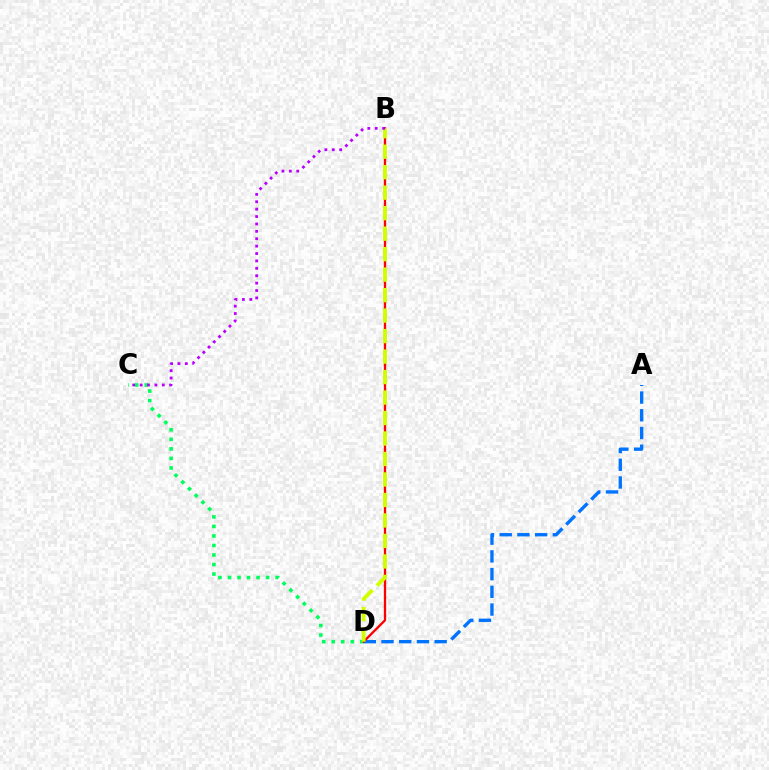{('C', 'D'): [{'color': '#00ff5c', 'line_style': 'dotted', 'thickness': 2.59}], ('A', 'D'): [{'color': '#0074ff', 'line_style': 'dashed', 'thickness': 2.41}], ('B', 'D'): [{'color': '#ff0000', 'line_style': 'solid', 'thickness': 1.65}, {'color': '#d1ff00', 'line_style': 'dashed', 'thickness': 2.78}], ('B', 'C'): [{'color': '#b900ff', 'line_style': 'dotted', 'thickness': 2.01}]}